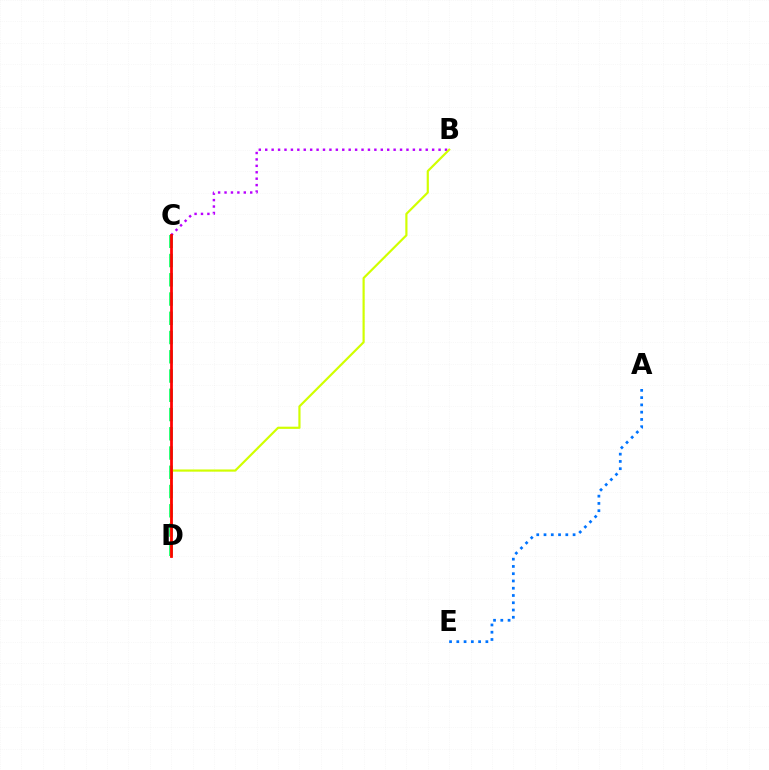{('C', 'D'): [{'color': '#00ff5c', 'line_style': 'dashed', 'thickness': 2.61}, {'color': '#ff0000', 'line_style': 'solid', 'thickness': 1.98}], ('A', 'E'): [{'color': '#0074ff', 'line_style': 'dotted', 'thickness': 1.97}], ('B', 'C'): [{'color': '#b900ff', 'line_style': 'dotted', 'thickness': 1.74}], ('B', 'D'): [{'color': '#d1ff00', 'line_style': 'solid', 'thickness': 1.57}]}